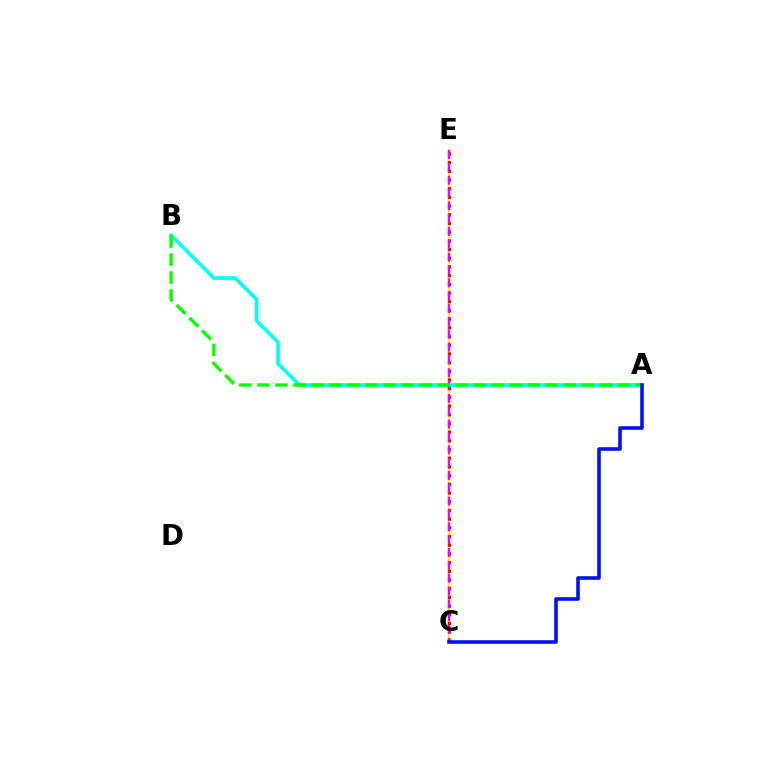{('A', 'B'): [{'color': '#00fff6', 'line_style': 'solid', 'thickness': 2.57}, {'color': '#08ff00', 'line_style': 'dashed', 'thickness': 2.45}], ('C', 'E'): [{'color': '#fcf500', 'line_style': 'solid', 'thickness': 1.68}, {'color': '#ff0000', 'line_style': 'dotted', 'thickness': 2.36}, {'color': '#ee00ff', 'line_style': 'dashed', 'thickness': 1.74}], ('A', 'C'): [{'color': '#0010ff', 'line_style': 'solid', 'thickness': 2.59}]}